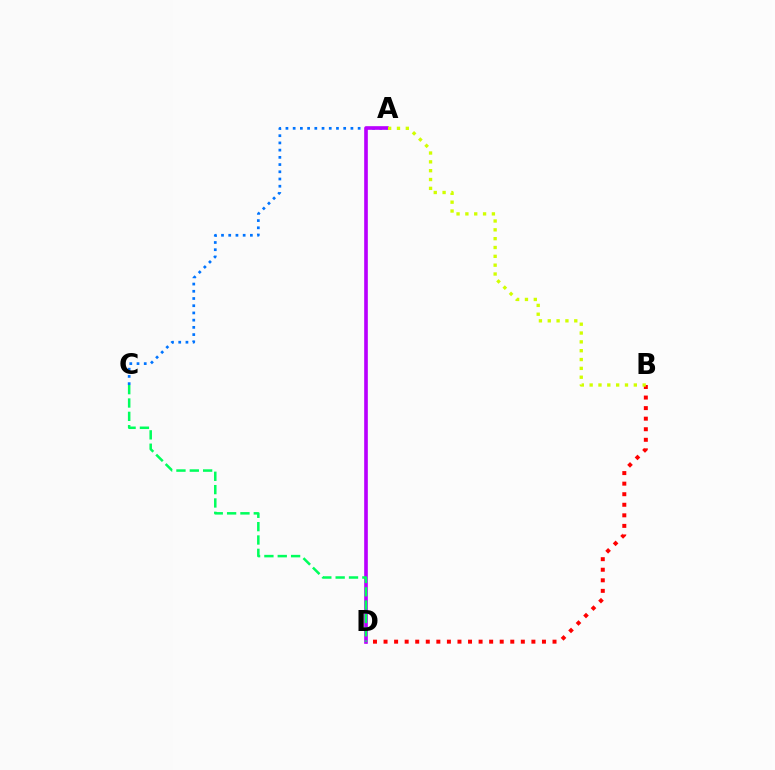{('A', 'C'): [{'color': '#0074ff', 'line_style': 'dotted', 'thickness': 1.96}], ('B', 'D'): [{'color': '#ff0000', 'line_style': 'dotted', 'thickness': 2.87}], ('A', 'D'): [{'color': '#b900ff', 'line_style': 'solid', 'thickness': 2.62}], ('A', 'B'): [{'color': '#d1ff00', 'line_style': 'dotted', 'thickness': 2.4}], ('C', 'D'): [{'color': '#00ff5c', 'line_style': 'dashed', 'thickness': 1.81}]}